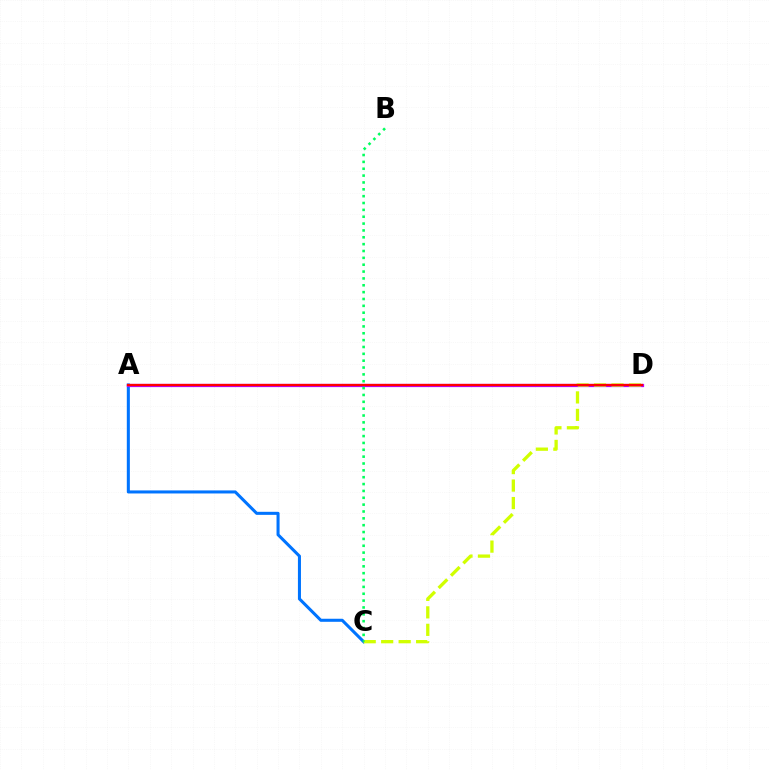{('A', 'C'): [{'color': '#0074ff', 'line_style': 'solid', 'thickness': 2.2}], ('A', 'D'): [{'color': '#b900ff', 'line_style': 'solid', 'thickness': 2.34}, {'color': '#ff0000', 'line_style': 'solid', 'thickness': 1.6}], ('C', 'D'): [{'color': '#d1ff00', 'line_style': 'dashed', 'thickness': 2.37}], ('B', 'C'): [{'color': '#00ff5c', 'line_style': 'dotted', 'thickness': 1.86}]}